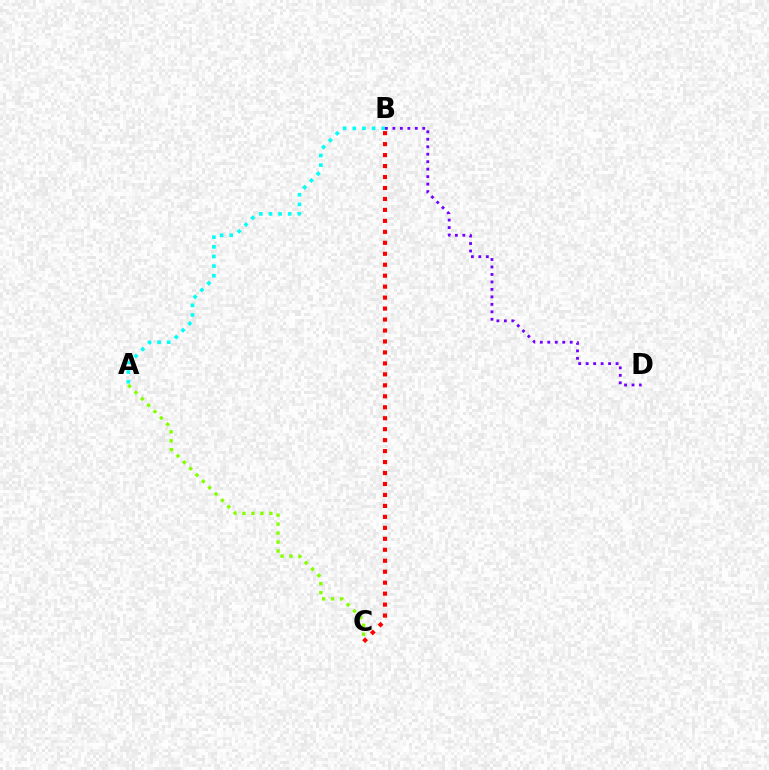{('A', 'B'): [{'color': '#00fff6', 'line_style': 'dotted', 'thickness': 2.61}], ('B', 'D'): [{'color': '#7200ff', 'line_style': 'dotted', 'thickness': 2.03}], ('B', 'C'): [{'color': '#ff0000', 'line_style': 'dotted', 'thickness': 2.98}], ('A', 'C'): [{'color': '#84ff00', 'line_style': 'dotted', 'thickness': 2.44}]}